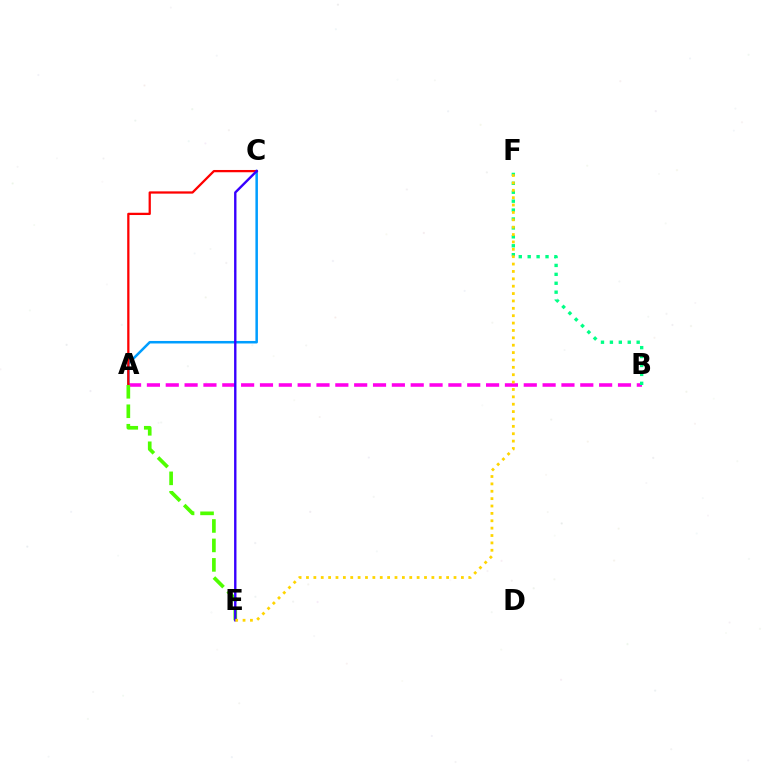{('A', 'C'): [{'color': '#009eff', 'line_style': 'solid', 'thickness': 1.81}, {'color': '#ff0000', 'line_style': 'solid', 'thickness': 1.63}], ('A', 'B'): [{'color': '#ff00ed', 'line_style': 'dashed', 'thickness': 2.56}], ('A', 'E'): [{'color': '#4fff00', 'line_style': 'dashed', 'thickness': 2.64}], ('B', 'F'): [{'color': '#00ff86', 'line_style': 'dotted', 'thickness': 2.42}], ('C', 'E'): [{'color': '#3700ff', 'line_style': 'solid', 'thickness': 1.72}], ('E', 'F'): [{'color': '#ffd500', 'line_style': 'dotted', 'thickness': 2.0}]}